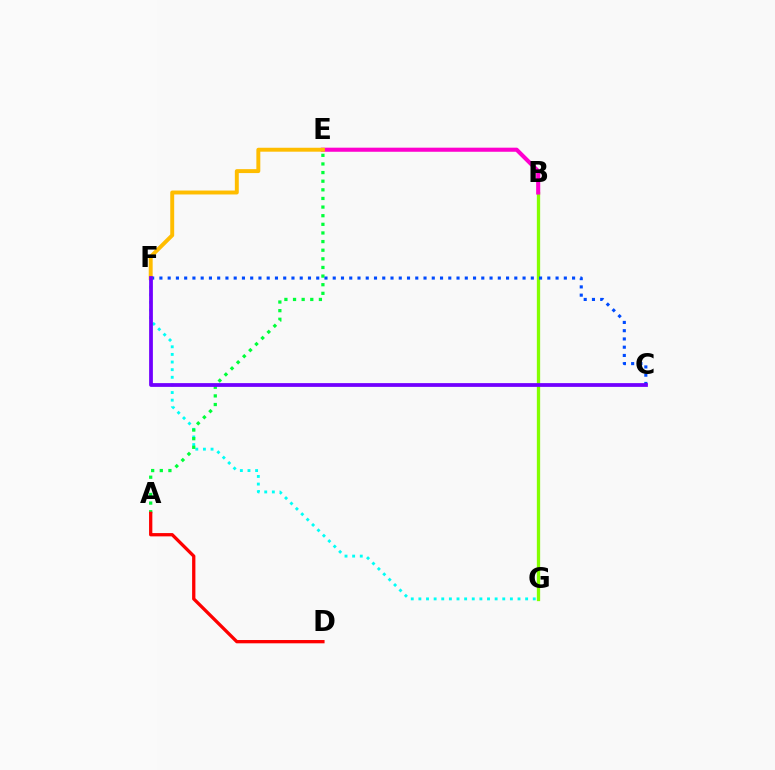{('B', 'G'): [{'color': '#84ff00', 'line_style': 'solid', 'thickness': 2.38}], ('F', 'G'): [{'color': '#00fff6', 'line_style': 'dotted', 'thickness': 2.07}], ('B', 'E'): [{'color': '#ff00cf', 'line_style': 'solid', 'thickness': 2.94}], ('A', 'E'): [{'color': '#00ff39', 'line_style': 'dotted', 'thickness': 2.34}], ('C', 'F'): [{'color': '#004bff', 'line_style': 'dotted', 'thickness': 2.24}, {'color': '#7200ff', 'line_style': 'solid', 'thickness': 2.71}], ('A', 'D'): [{'color': '#ff0000', 'line_style': 'solid', 'thickness': 2.37}], ('E', 'F'): [{'color': '#ffbd00', 'line_style': 'solid', 'thickness': 2.83}]}